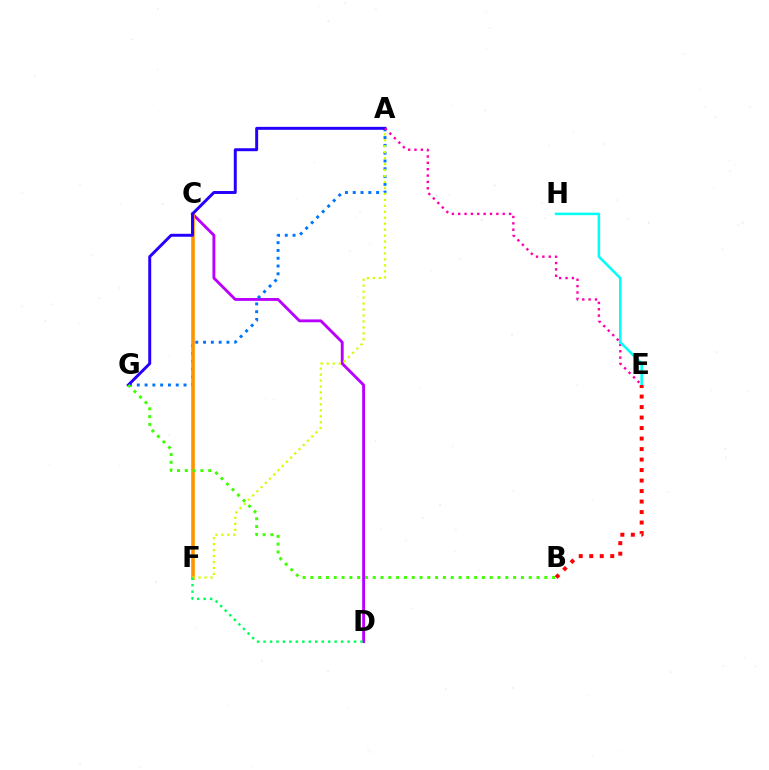{('C', 'D'): [{'color': '#b900ff', 'line_style': 'solid', 'thickness': 2.07}], ('A', 'G'): [{'color': '#0074ff', 'line_style': 'dotted', 'thickness': 2.12}, {'color': '#2500ff', 'line_style': 'solid', 'thickness': 2.13}], ('C', 'F'): [{'color': '#ff9400', 'line_style': 'solid', 'thickness': 2.59}], ('A', 'F'): [{'color': '#d1ff00', 'line_style': 'dotted', 'thickness': 1.62}], ('D', 'F'): [{'color': '#00ff5c', 'line_style': 'dotted', 'thickness': 1.76}], ('A', 'E'): [{'color': '#ff00ac', 'line_style': 'dotted', 'thickness': 1.73}], ('B', 'G'): [{'color': '#3dff00', 'line_style': 'dotted', 'thickness': 2.12}], ('E', 'H'): [{'color': '#00fff6', 'line_style': 'solid', 'thickness': 1.83}], ('B', 'E'): [{'color': '#ff0000', 'line_style': 'dotted', 'thickness': 2.85}]}